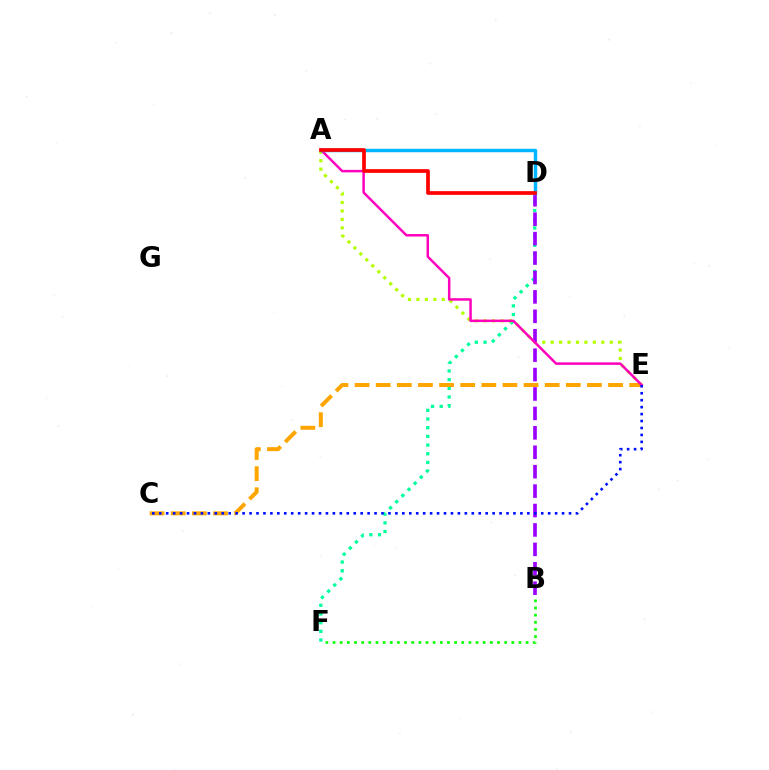{('D', 'F'): [{'color': '#00ff9d', 'line_style': 'dotted', 'thickness': 2.36}], ('B', 'F'): [{'color': '#08ff00', 'line_style': 'dotted', 'thickness': 1.94}], ('A', 'E'): [{'color': '#b3ff00', 'line_style': 'dotted', 'thickness': 2.29}, {'color': '#ff00bd', 'line_style': 'solid', 'thickness': 1.8}], ('C', 'E'): [{'color': '#ffa500', 'line_style': 'dashed', 'thickness': 2.87}, {'color': '#0010ff', 'line_style': 'dotted', 'thickness': 1.89}], ('B', 'D'): [{'color': '#9b00ff', 'line_style': 'dashed', 'thickness': 2.64}], ('A', 'D'): [{'color': '#00b5ff', 'line_style': 'solid', 'thickness': 2.49}, {'color': '#ff0000', 'line_style': 'solid', 'thickness': 2.67}]}